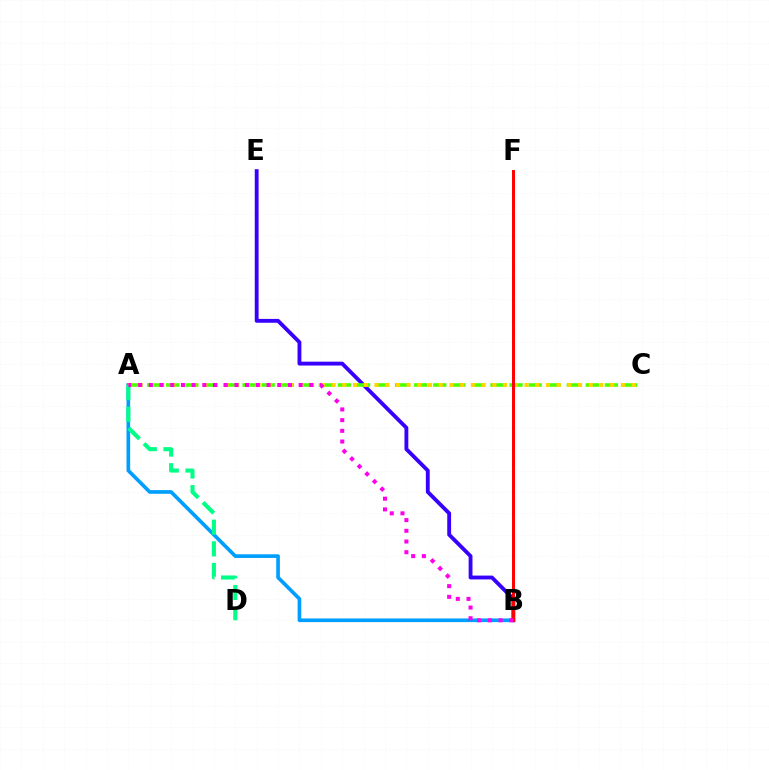{('B', 'E'): [{'color': '#3700ff', 'line_style': 'solid', 'thickness': 2.77}], ('A', 'C'): [{'color': '#4fff00', 'line_style': 'dashed', 'thickness': 2.59}, {'color': '#ffd500', 'line_style': 'dotted', 'thickness': 2.91}], ('A', 'B'): [{'color': '#009eff', 'line_style': 'solid', 'thickness': 2.63}, {'color': '#ff00ed', 'line_style': 'dotted', 'thickness': 2.91}], ('A', 'D'): [{'color': '#00ff86', 'line_style': 'dashed', 'thickness': 2.94}], ('B', 'F'): [{'color': '#ff0000', 'line_style': 'solid', 'thickness': 2.15}]}